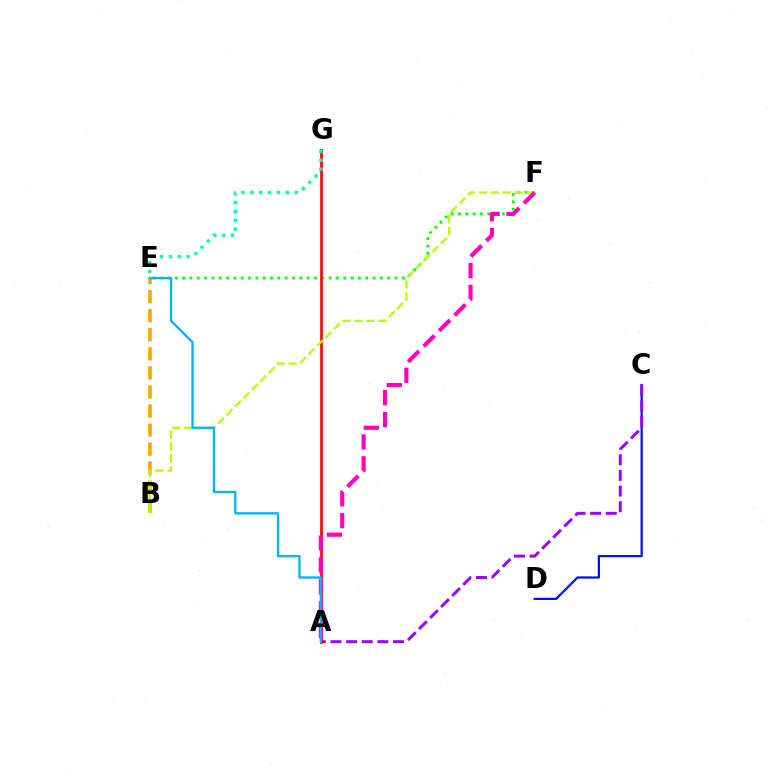{('E', 'F'): [{'color': '#08ff00', 'line_style': 'dotted', 'thickness': 1.99}], ('B', 'E'): [{'color': '#ffa500', 'line_style': 'dashed', 'thickness': 2.59}], ('C', 'D'): [{'color': '#0010ff', 'line_style': 'solid', 'thickness': 1.61}], ('A', 'C'): [{'color': '#9b00ff', 'line_style': 'dashed', 'thickness': 2.12}], ('A', 'G'): [{'color': '#ff0000', 'line_style': 'solid', 'thickness': 1.91}], ('B', 'F'): [{'color': '#b3ff00', 'line_style': 'dashed', 'thickness': 1.62}], ('E', 'G'): [{'color': '#00ff9d', 'line_style': 'dotted', 'thickness': 2.41}], ('A', 'F'): [{'color': '#ff00bd', 'line_style': 'dashed', 'thickness': 2.97}], ('A', 'E'): [{'color': '#00b5ff', 'line_style': 'solid', 'thickness': 1.68}]}